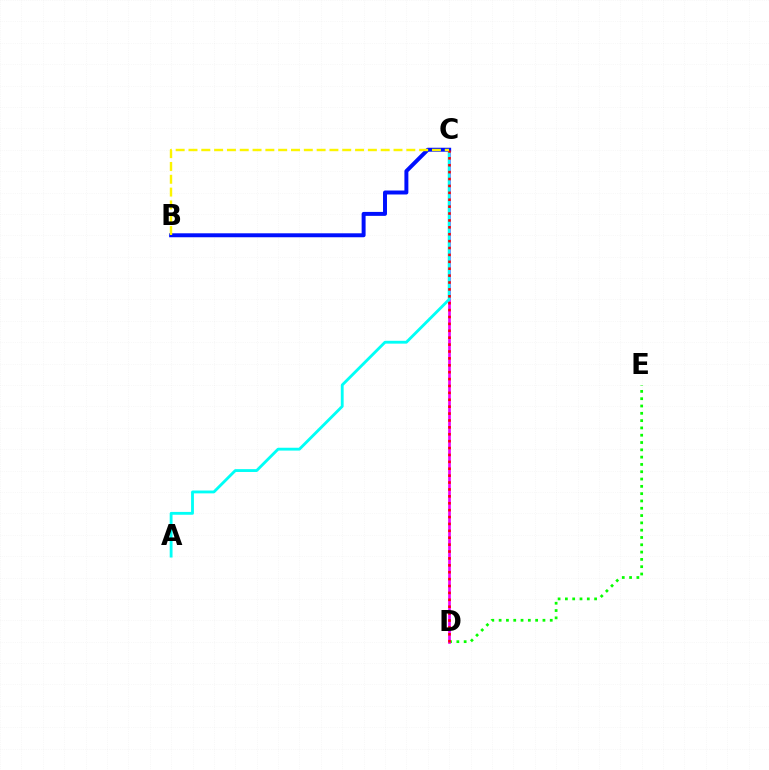{('D', 'E'): [{'color': '#08ff00', 'line_style': 'dotted', 'thickness': 1.98}], ('C', 'D'): [{'color': '#ee00ff', 'line_style': 'solid', 'thickness': 1.94}, {'color': '#ff0000', 'line_style': 'dotted', 'thickness': 1.87}], ('A', 'C'): [{'color': '#00fff6', 'line_style': 'solid', 'thickness': 2.05}], ('B', 'C'): [{'color': '#0010ff', 'line_style': 'solid', 'thickness': 2.85}, {'color': '#fcf500', 'line_style': 'dashed', 'thickness': 1.74}]}